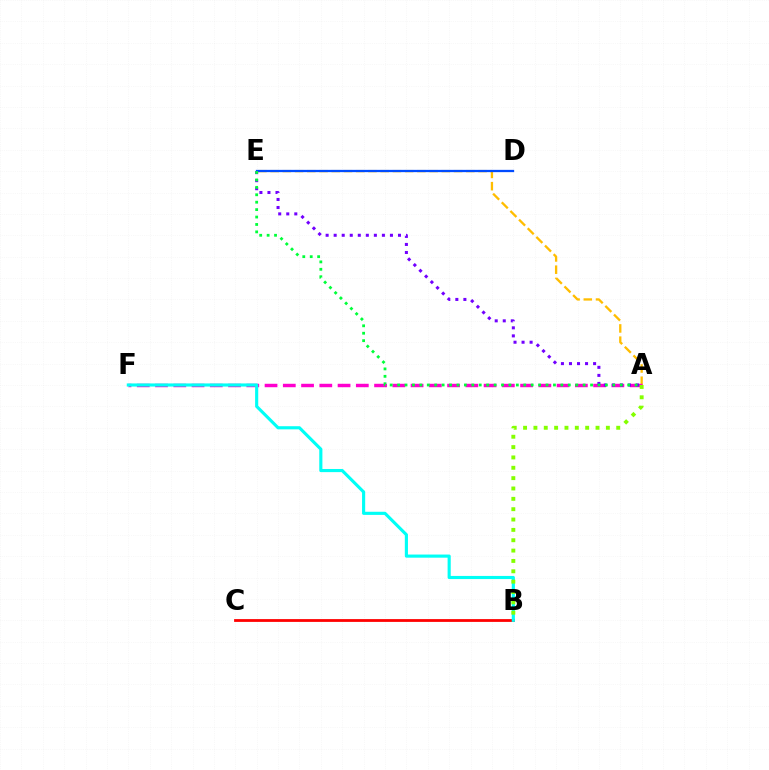{('A', 'E'): [{'color': '#ffbd00', 'line_style': 'dashed', 'thickness': 1.66}, {'color': '#7200ff', 'line_style': 'dotted', 'thickness': 2.18}, {'color': '#00ff39', 'line_style': 'dotted', 'thickness': 2.02}], ('D', 'E'): [{'color': '#004bff', 'line_style': 'solid', 'thickness': 1.64}], ('B', 'C'): [{'color': '#ff0000', 'line_style': 'solid', 'thickness': 2.01}], ('A', 'F'): [{'color': '#ff00cf', 'line_style': 'dashed', 'thickness': 2.48}], ('B', 'F'): [{'color': '#00fff6', 'line_style': 'solid', 'thickness': 2.26}], ('A', 'B'): [{'color': '#84ff00', 'line_style': 'dotted', 'thickness': 2.81}]}